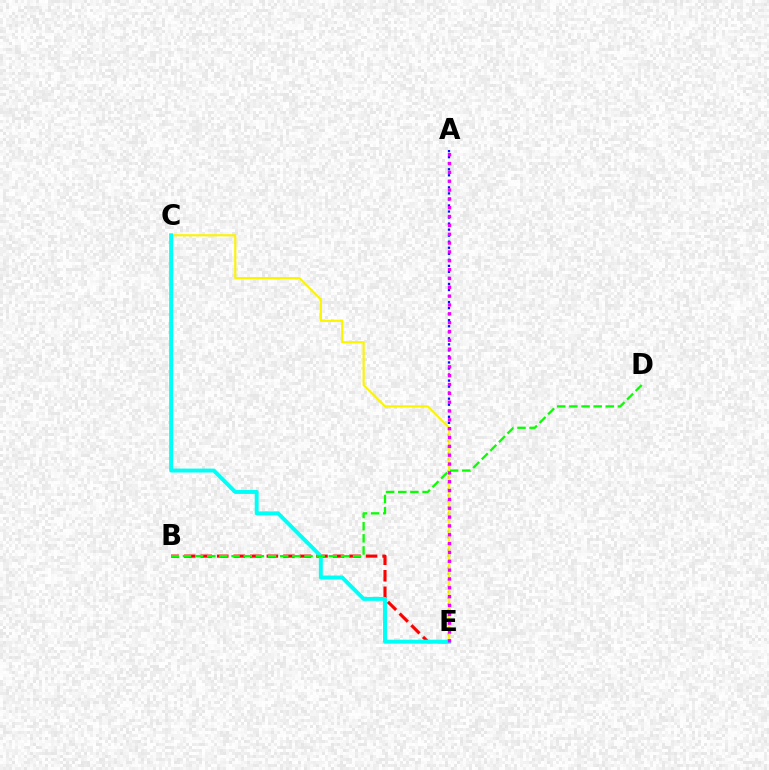{('A', 'E'): [{'color': '#0010ff', 'line_style': 'dotted', 'thickness': 1.64}, {'color': '#ee00ff', 'line_style': 'dotted', 'thickness': 2.4}], ('C', 'E'): [{'color': '#fcf500', 'line_style': 'solid', 'thickness': 1.54}, {'color': '#00fff6', 'line_style': 'solid', 'thickness': 2.83}], ('B', 'E'): [{'color': '#ff0000', 'line_style': 'dashed', 'thickness': 2.25}], ('B', 'D'): [{'color': '#08ff00', 'line_style': 'dashed', 'thickness': 1.65}]}